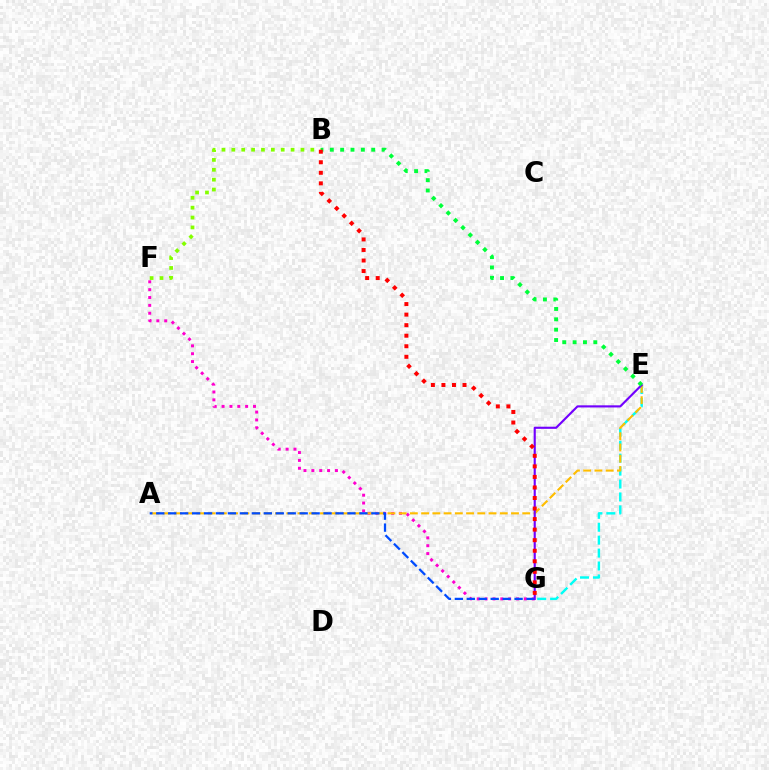{('E', 'G'): [{'color': '#00fff6', 'line_style': 'dashed', 'thickness': 1.76}, {'color': '#7200ff', 'line_style': 'solid', 'thickness': 1.54}], ('F', 'G'): [{'color': '#ff00cf', 'line_style': 'dotted', 'thickness': 2.13}], ('A', 'E'): [{'color': '#ffbd00', 'line_style': 'dashed', 'thickness': 1.53}], ('A', 'G'): [{'color': '#004bff', 'line_style': 'dashed', 'thickness': 1.62}], ('B', 'F'): [{'color': '#84ff00', 'line_style': 'dotted', 'thickness': 2.68}], ('B', 'E'): [{'color': '#00ff39', 'line_style': 'dotted', 'thickness': 2.81}], ('B', 'G'): [{'color': '#ff0000', 'line_style': 'dotted', 'thickness': 2.86}]}